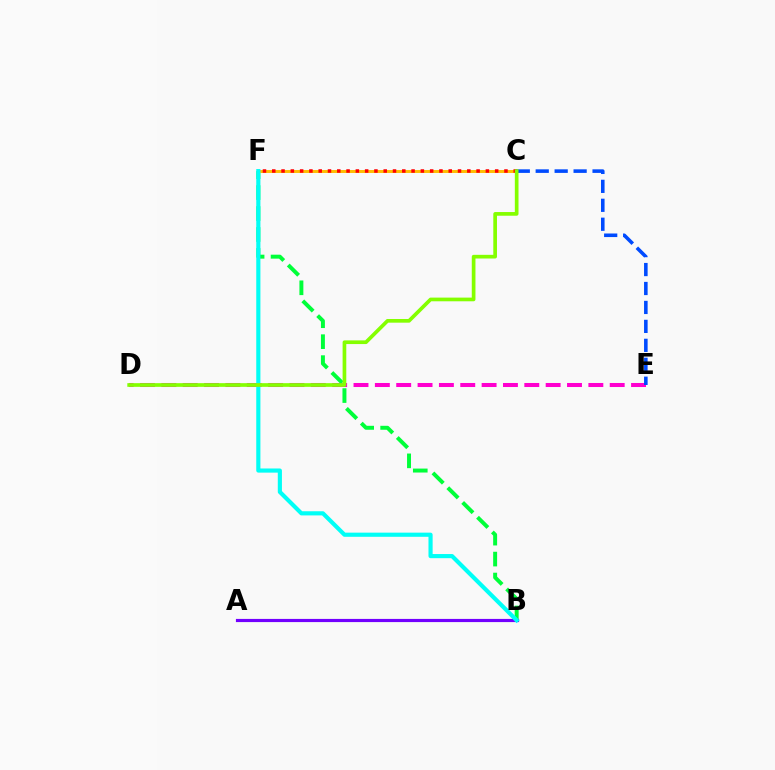{('D', 'E'): [{'color': '#ff00cf', 'line_style': 'dashed', 'thickness': 2.9}], ('B', 'F'): [{'color': '#00ff39', 'line_style': 'dashed', 'thickness': 2.85}, {'color': '#00fff6', 'line_style': 'solid', 'thickness': 2.99}], ('C', 'F'): [{'color': '#ffbd00', 'line_style': 'solid', 'thickness': 2.12}, {'color': '#ff0000', 'line_style': 'dotted', 'thickness': 2.52}], ('A', 'B'): [{'color': '#7200ff', 'line_style': 'solid', 'thickness': 2.28}], ('C', 'E'): [{'color': '#004bff', 'line_style': 'dashed', 'thickness': 2.57}], ('C', 'D'): [{'color': '#84ff00', 'line_style': 'solid', 'thickness': 2.65}]}